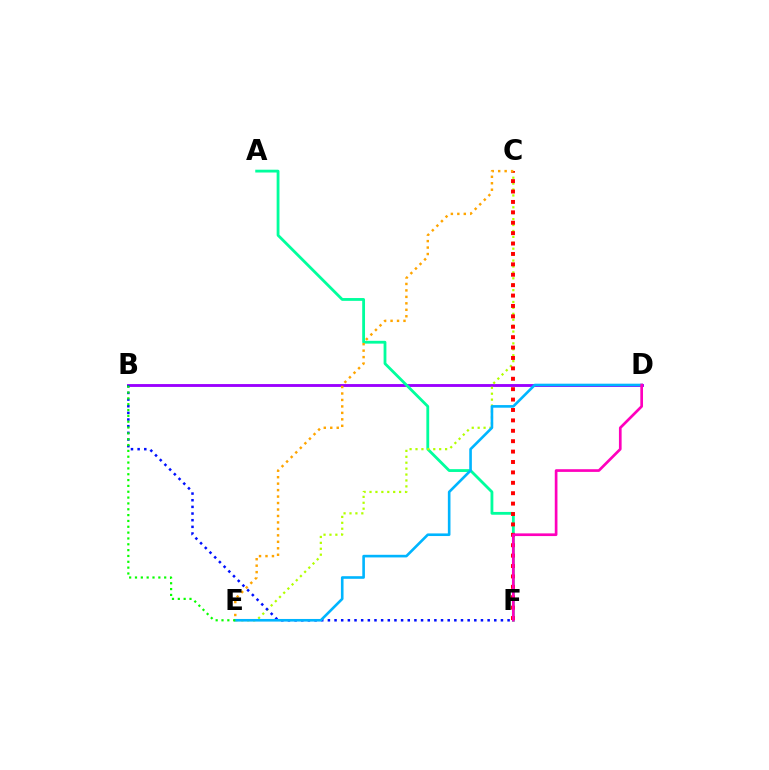{('B', 'D'): [{'color': '#9b00ff', 'line_style': 'solid', 'thickness': 2.07}], ('A', 'F'): [{'color': '#00ff9d', 'line_style': 'solid', 'thickness': 2.02}], ('C', 'E'): [{'color': '#b3ff00', 'line_style': 'dotted', 'thickness': 1.61}, {'color': '#ffa500', 'line_style': 'dotted', 'thickness': 1.76}], ('C', 'F'): [{'color': '#ff0000', 'line_style': 'dotted', 'thickness': 2.83}], ('B', 'F'): [{'color': '#0010ff', 'line_style': 'dotted', 'thickness': 1.81}], ('D', 'E'): [{'color': '#00b5ff', 'line_style': 'solid', 'thickness': 1.89}], ('B', 'E'): [{'color': '#08ff00', 'line_style': 'dotted', 'thickness': 1.59}], ('D', 'F'): [{'color': '#ff00bd', 'line_style': 'solid', 'thickness': 1.93}]}